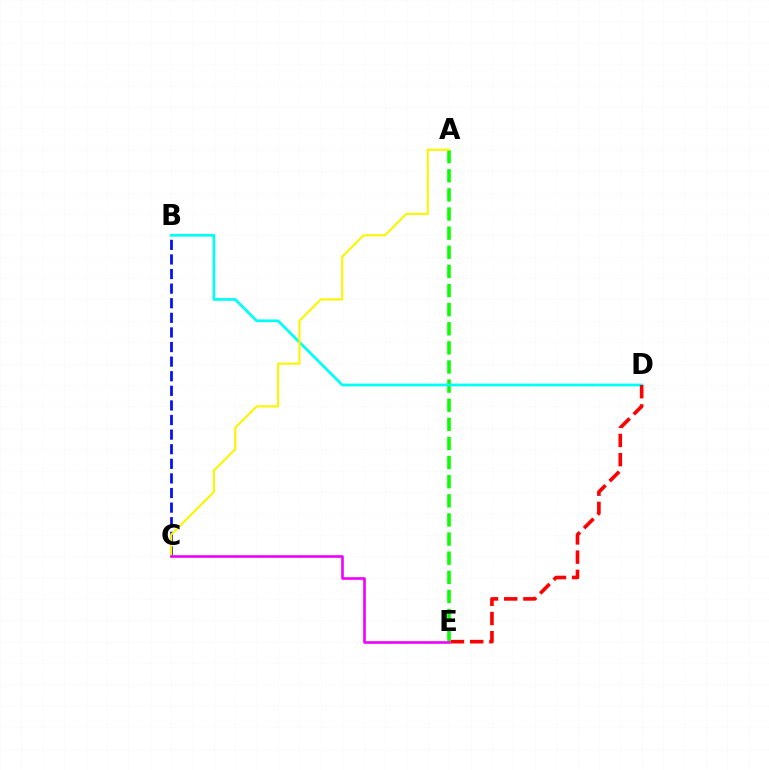{('B', 'C'): [{'color': '#0010ff', 'line_style': 'dashed', 'thickness': 1.98}], ('A', 'E'): [{'color': '#08ff00', 'line_style': 'dashed', 'thickness': 2.6}], ('B', 'D'): [{'color': '#00fff6', 'line_style': 'solid', 'thickness': 1.98}], ('A', 'C'): [{'color': '#fcf500', 'line_style': 'solid', 'thickness': 1.54}], ('C', 'E'): [{'color': '#ee00ff', 'line_style': 'solid', 'thickness': 1.89}], ('D', 'E'): [{'color': '#ff0000', 'line_style': 'dashed', 'thickness': 2.61}]}